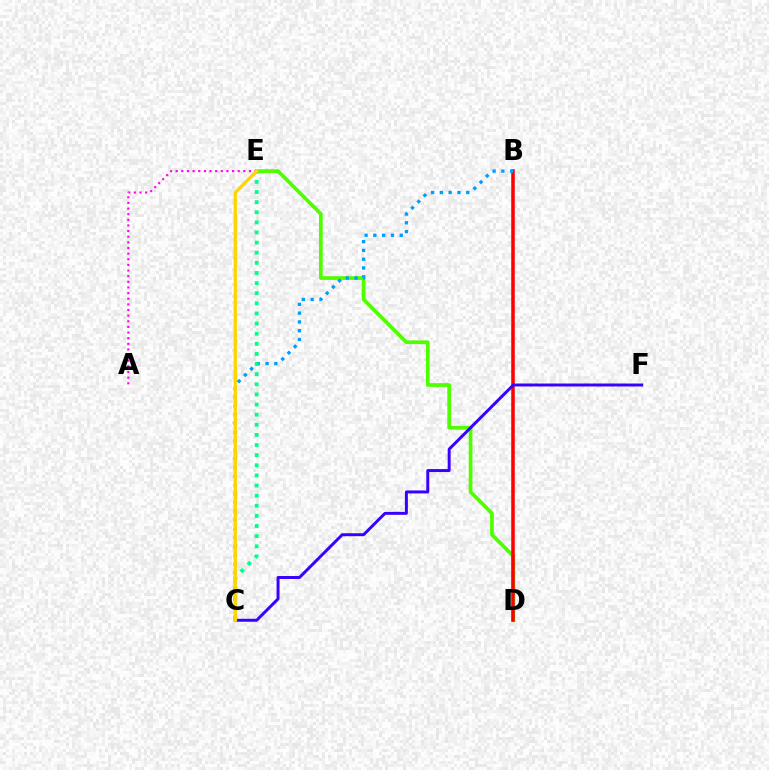{('D', 'E'): [{'color': '#4fff00', 'line_style': 'solid', 'thickness': 2.67}], ('B', 'D'): [{'color': '#ff0000', 'line_style': 'solid', 'thickness': 2.54}], ('B', 'C'): [{'color': '#009eff', 'line_style': 'dotted', 'thickness': 2.39}], ('A', 'E'): [{'color': '#ff00ed', 'line_style': 'dotted', 'thickness': 1.53}], ('C', 'F'): [{'color': '#3700ff', 'line_style': 'solid', 'thickness': 2.13}], ('C', 'E'): [{'color': '#00ff86', 'line_style': 'dotted', 'thickness': 2.75}, {'color': '#ffd500', 'line_style': 'solid', 'thickness': 2.39}]}